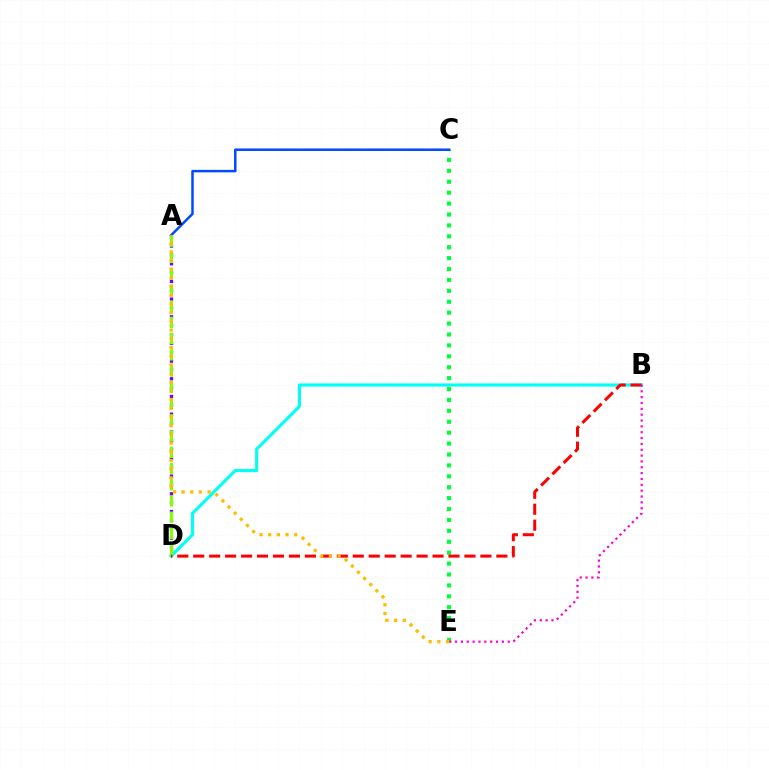{('A', 'D'): [{'color': '#7200ff', 'line_style': 'dotted', 'thickness': 2.4}, {'color': '#84ff00', 'line_style': 'dashed', 'thickness': 2.21}], ('B', 'D'): [{'color': '#00fff6', 'line_style': 'solid', 'thickness': 2.25}, {'color': '#ff0000', 'line_style': 'dashed', 'thickness': 2.17}], ('C', 'E'): [{'color': '#00ff39', 'line_style': 'dotted', 'thickness': 2.96}], ('A', 'C'): [{'color': '#004bff', 'line_style': 'solid', 'thickness': 1.8}], ('B', 'E'): [{'color': '#ff00cf', 'line_style': 'dotted', 'thickness': 1.59}], ('A', 'E'): [{'color': '#ffbd00', 'line_style': 'dotted', 'thickness': 2.36}]}